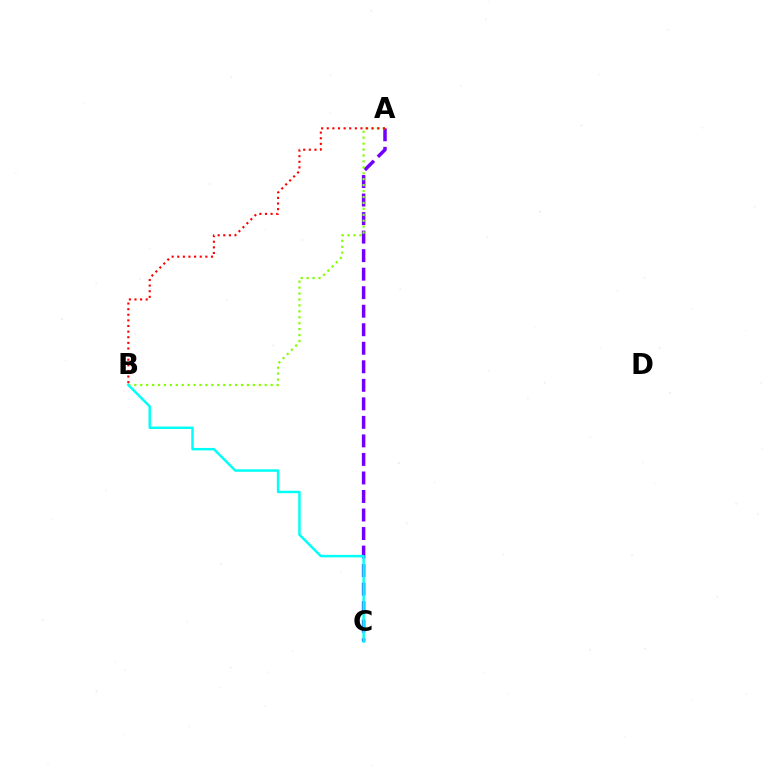{('A', 'C'): [{'color': '#7200ff', 'line_style': 'dashed', 'thickness': 2.52}], ('A', 'B'): [{'color': '#84ff00', 'line_style': 'dotted', 'thickness': 1.61}, {'color': '#ff0000', 'line_style': 'dotted', 'thickness': 1.53}], ('B', 'C'): [{'color': '#00fff6', 'line_style': 'solid', 'thickness': 1.78}]}